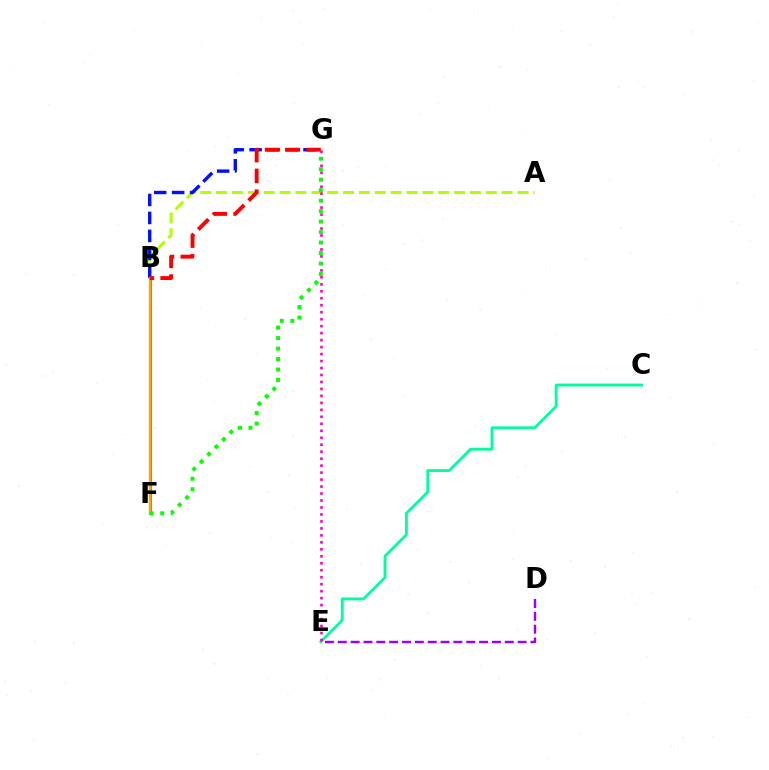{('C', 'E'): [{'color': '#00ff9d', 'line_style': 'solid', 'thickness': 2.06}], ('B', 'F'): [{'color': '#00b5ff', 'line_style': 'solid', 'thickness': 2.17}, {'color': '#ffa500', 'line_style': 'solid', 'thickness': 1.66}], ('A', 'B'): [{'color': '#b3ff00', 'line_style': 'dashed', 'thickness': 2.15}], ('B', 'G'): [{'color': '#0010ff', 'line_style': 'dashed', 'thickness': 2.44}, {'color': '#ff0000', 'line_style': 'dashed', 'thickness': 2.82}], ('D', 'E'): [{'color': '#9b00ff', 'line_style': 'dashed', 'thickness': 1.75}], ('E', 'G'): [{'color': '#ff00bd', 'line_style': 'dotted', 'thickness': 1.89}], ('F', 'G'): [{'color': '#08ff00', 'line_style': 'dotted', 'thickness': 2.85}]}